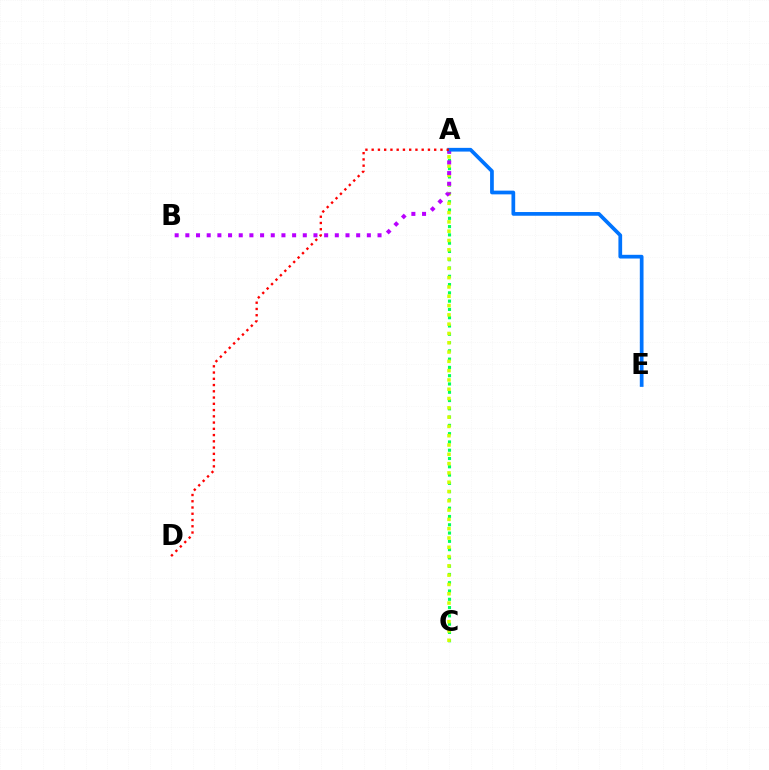{('A', 'C'): [{'color': '#00ff5c', 'line_style': 'dotted', 'thickness': 2.25}, {'color': '#d1ff00', 'line_style': 'dotted', 'thickness': 2.53}], ('A', 'B'): [{'color': '#b900ff', 'line_style': 'dotted', 'thickness': 2.9}], ('A', 'E'): [{'color': '#0074ff', 'line_style': 'solid', 'thickness': 2.68}], ('A', 'D'): [{'color': '#ff0000', 'line_style': 'dotted', 'thickness': 1.7}]}